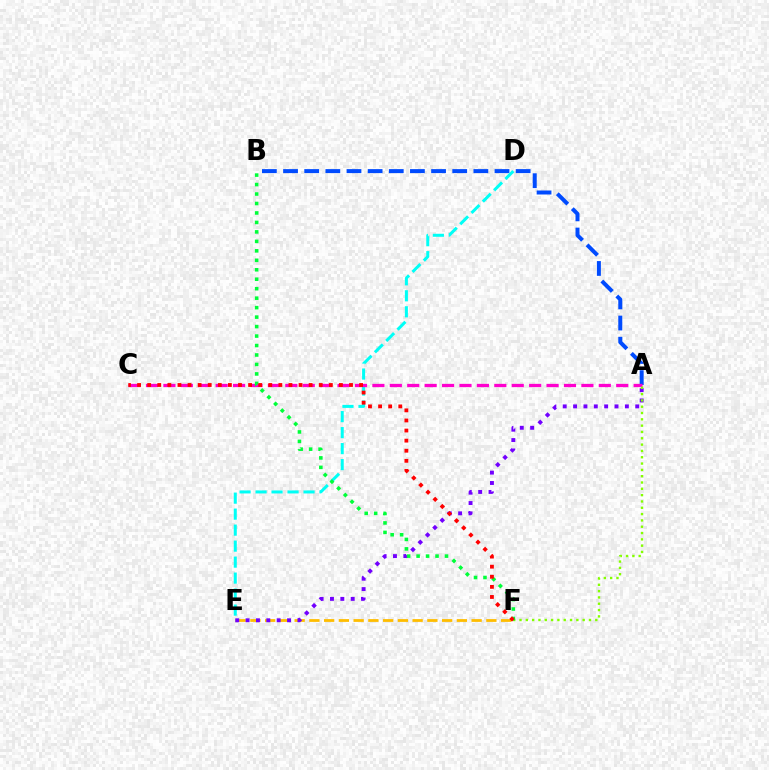{('E', 'F'): [{'color': '#ffbd00', 'line_style': 'dashed', 'thickness': 2.0}], ('A', 'B'): [{'color': '#004bff', 'line_style': 'dashed', 'thickness': 2.87}], ('A', 'E'): [{'color': '#7200ff', 'line_style': 'dotted', 'thickness': 2.81}], ('D', 'E'): [{'color': '#00fff6', 'line_style': 'dashed', 'thickness': 2.17}], ('A', 'C'): [{'color': '#ff00cf', 'line_style': 'dashed', 'thickness': 2.37}], ('A', 'F'): [{'color': '#84ff00', 'line_style': 'dotted', 'thickness': 1.72}], ('B', 'F'): [{'color': '#00ff39', 'line_style': 'dotted', 'thickness': 2.57}], ('C', 'F'): [{'color': '#ff0000', 'line_style': 'dotted', 'thickness': 2.74}]}